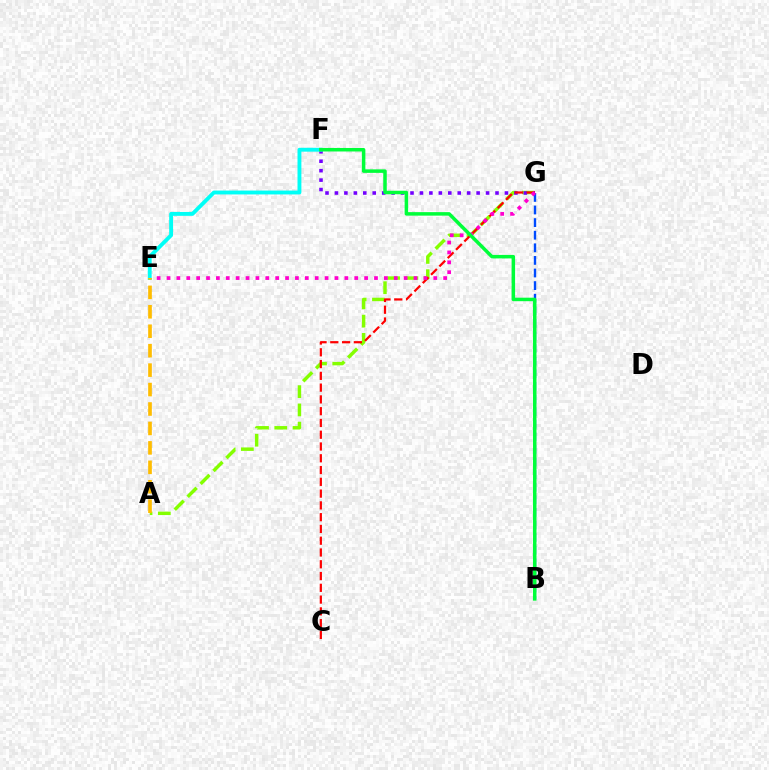{('A', 'G'): [{'color': '#84ff00', 'line_style': 'dashed', 'thickness': 2.48}], ('F', 'G'): [{'color': '#7200ff', 'line_style': 'dotted', 'thickness': 2.57}], ('C', 'G'): [{'color': '#ff0000', 'line_style': 'dashed', 'thickness': 1.6}], ('B', 'G'): [{'color': '#004bff', 'line_style': 'dashed', 'thickness': 1.71}], ('E', 'G'): [{'color': '#ff00cf', 'line_style': 'dotted', 'thickness': 2.68}], ('E', 'F'): [{'color': '#00fff6', 'line_style': 'solid', 'thickness': 2.78}], ('B', 'F'): [{'color': '#00ff39', 'line_style': 'solid', 'thickness': 2.52}], ('A', 'E'): [{'color': '#ffbd00', 'line_style': 'dashed', 'thickness': 2.64}]}